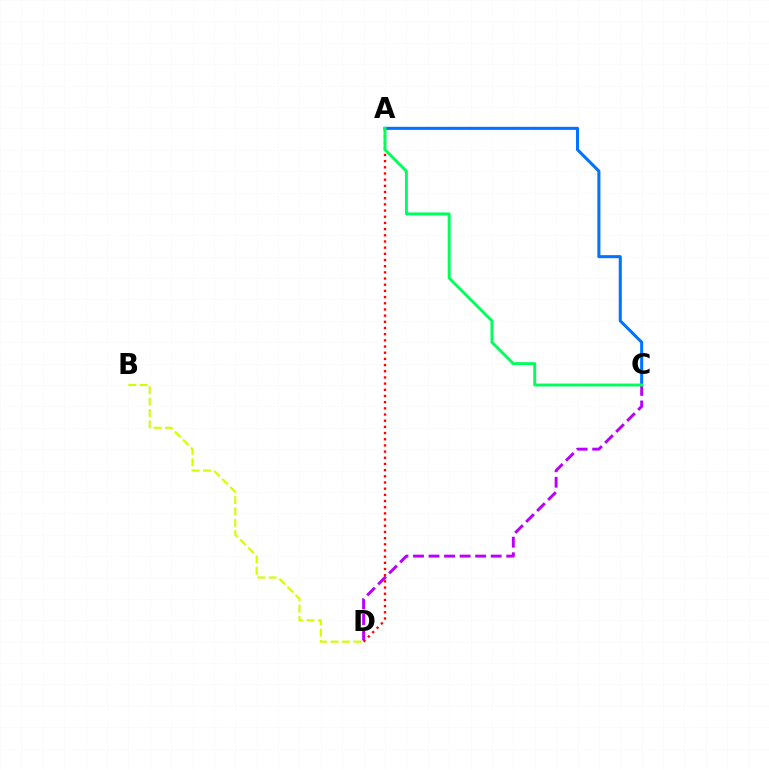{('A', 'C'): [{'color': '#0074ff', 'line_style': 'solid', 'thickness': 2.2}, {'color': '#00ff5c', 'line_style': 'solid', 'thickness': 2.1}], ('C', 'D'): [{'color': '#b900ff', 'line_style': 'dashed', 'thickness': 2.11}], ('B', 'D'): [{'color': '#d1ff00', 'line_style': 'dashed', 'thickness': 1.54}], ('A', 'D'): [{'color': '#ff0000', 'line_style': 'dotted', 'thickness': 1.68}]}